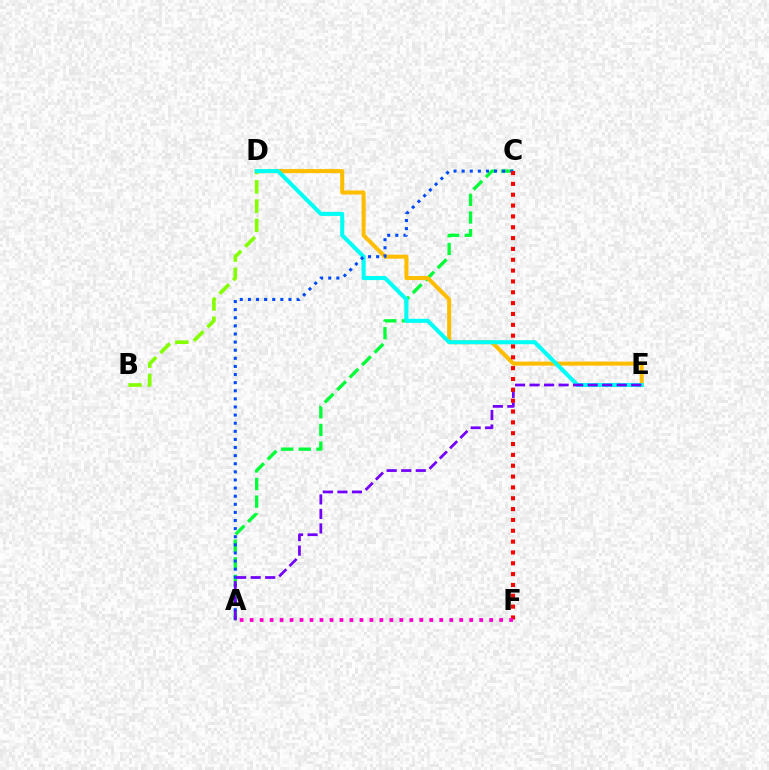{('A', 'C'): [{'color': '#00ff39', 'line_style': 'dashed', 'thickness': 2.39}, {'color': '#004bff', 'line_style': 'dotted', 'thickness': 2.2}], ('B', 'D'): [{'color': '#84ff00', 'line_style': 'dashed', 'thickness': 2.62}], ('D', 'E'): [{'color': '#ffbd00', 'line_style': 'solid', 'thickness': 2.91}, {'color': '#00fff6', 'line_style': 'solid', 'thickness': 2.92}], ('A', 'E'): [{'color': '#7200ff', 'line_style': 'dashed', 'thickness': 1.97}], ('C', 'F'): [{'color': '#ff0000', 'line_style': 'dotted', 'thickness': 2.95}], ('A', 'F'): [{'color': '#ff00cf', 'line_style': 'dotted', 'thickness': 2.71}]}